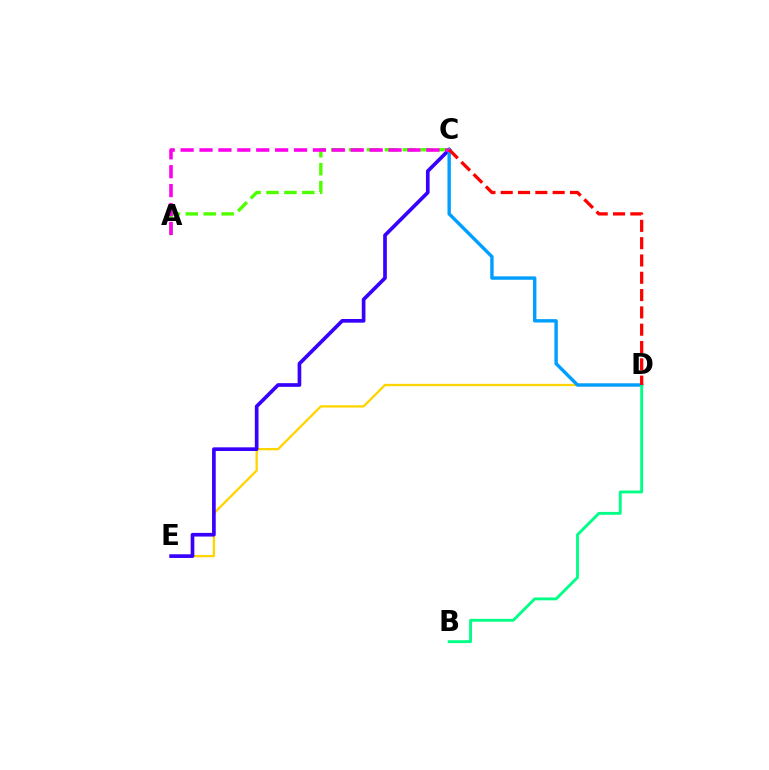{('D', 'E'): [{'color': '#ffd500', 'line_style': 'solid', 'thickness': 1.67}], ('A', 'C'): [{'color': '#4fff00', 'line_style': 'dashed', 'thickness': 2.43}, {'color': '#ff00ed', 'line_style': 'dashed', 'thickness': 2.57}], ('C', 'E'): [{'color': '#3700ff', 'line_style': 'solid', 'thickness': 2.64}], ('C', 'D'): [{'color': '#009eff', 'line_style': 'solid', 'thickness': 2.44}, {'color': '#ff0000', 'line_style': 'dashed', 'thickness': 2.35}], ('B', 'D'): [{'color': '#00ff86', 'line_style': 'solid', 'thickness': 2.07}]}